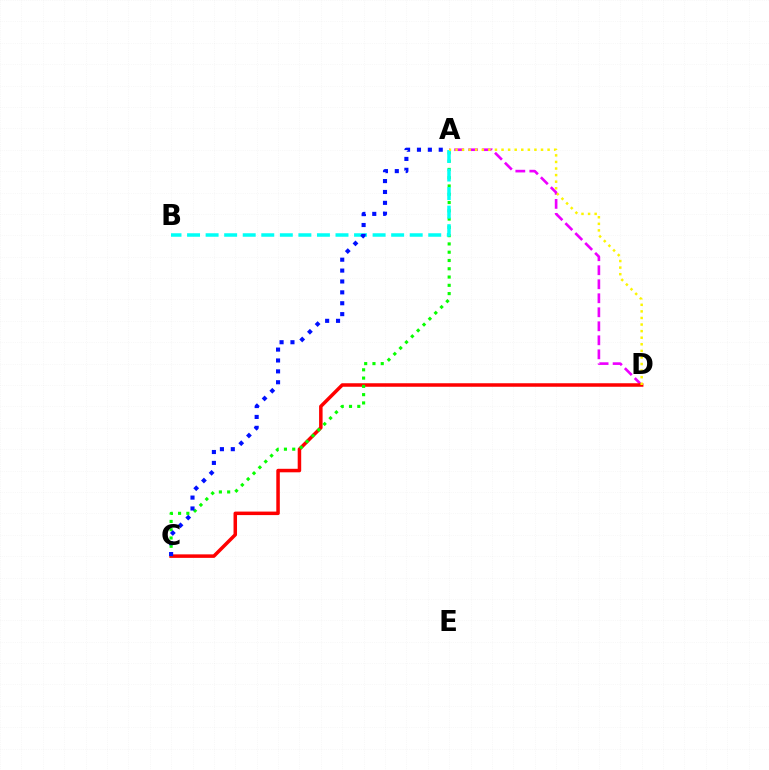{('A', 'D'): [{'color': '#ee00ff', 'line_style': 'dashed', 'thickness': 1.9}, {'color': '#fcf500', 'line_style': 'dotted', 'thickness': 1.79}], ('C', 'D'): [{'color': '#ff0000', 'line_style': 'solid', 'thickness': 2.52}], ('A', 'C'): [{'color': '#08ff00', 'line_style': 'dotted', 'thickness': 2.25}, {'color': '#0010ff', 'line_style': 'dotted', 'thickness': 2.96}], ('A', 'B'): [{'color': '#00fff6', 'line_style': 'dashed', 'thickness': 2.52}]}